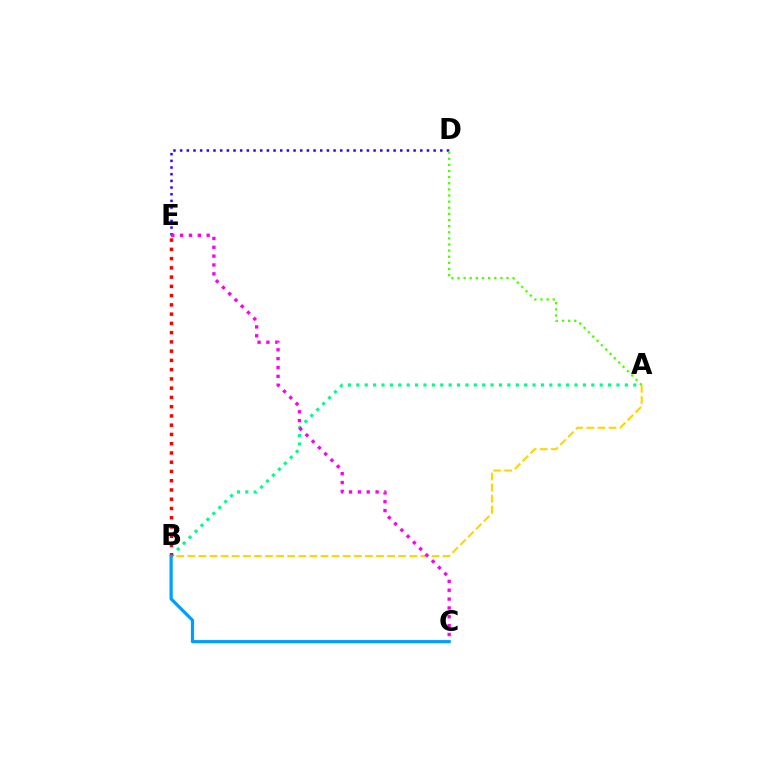{('A', 'B'): [{'color': '#00ff86', 'line_style': 'dotted', 'thickness': 2.28}, {'color': '#ffd500', 'line_style': 'dashed', 'thickness': 1.51}], ('D', 'E'): [{'color': '#3700ff', 'line_style': 'dotted', 'thickness': 1.81}], ('A', 'D'): [{'color': '#4fff00', 'line_style': 'dotted', 'thickness': 1.66}], ('B', 'E'): [{'color': '#ff0000', 'line_style': 'dotted', 'thickness': 2.51}], ('B', 'C'): [{'color': '#009eff', 'line_style': 'solid', 'thickness': 2.31}], ('C', 'E'): [{'color': '#ff00ed', 'line_style': 'dotted', 'thickness': 2.4}]}